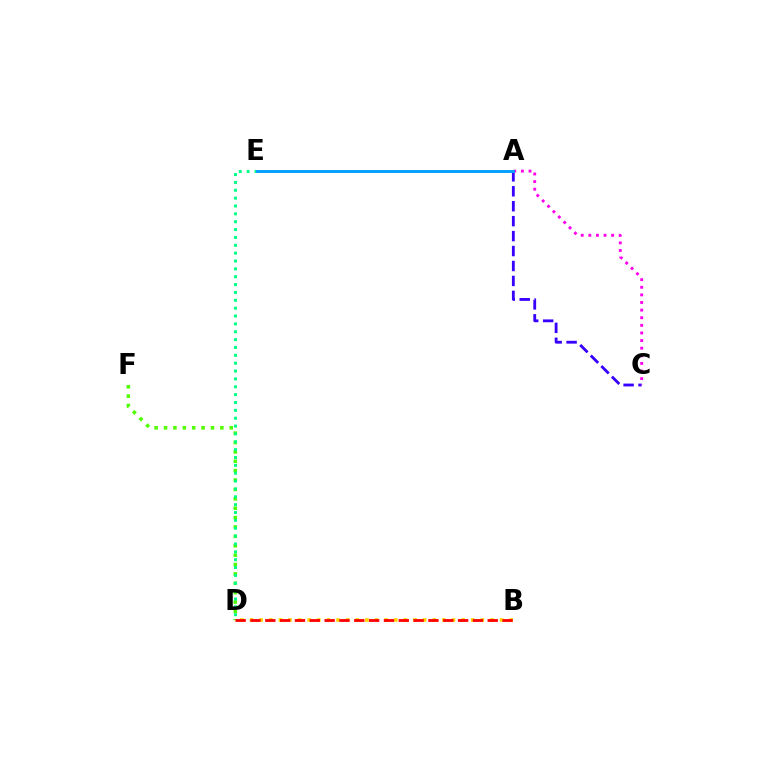{('A', 'C'): [{'color': '#3700ff', 'line_style': 'dashed', 'thickness': 2.03}, {'color': '#ff00ed', 'line_style': 'dotted', 'thickness': 2.07}], ('D', 'F'): [{'color': '#4fff00', 'line_style': 'dotted', 'thickness': 2.55}], ('D', 'E'): [{'color': '#00ff86', 'line_style': 'dotted', 'thickness': 2.14}], ('A', 'E'): [{'color': '#009eff', 'line_style': 'solid', 'thickness': 2.09}], ('B', 'D'): [{'color': '#ffd500', 'line_style': 'dotted', 'thickness': 2.61}, {'color': '#ff0000', 'line_style': 'dashed', 'thickness': 2.01}]}